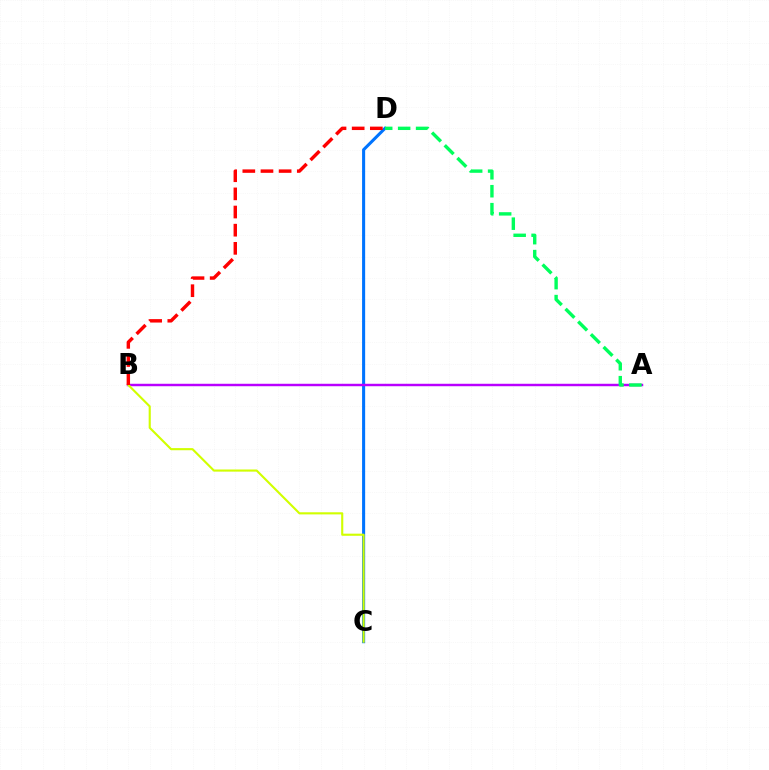{('C', 'D'): [{'color': '#0074ff', 'line_style': 'solid', 'thickness': 2.21}], ('A', 'B'): [{'color': '#b900ff', 'line_style': 'solid', 'thickness': 1.77}], ('B', 'C'): [{'color': '#d1ff00', 'line_style': 'solid', 'thickness': 1.53}], ('B', 'D'): [{'color': '#ff0000', 'line_style': 'dashed', 'thickness': 2.47}], ('A', 'D'): [{'color': '#00ff5c', 'line_style': 'dashed', 'thickness': 2.44}]}